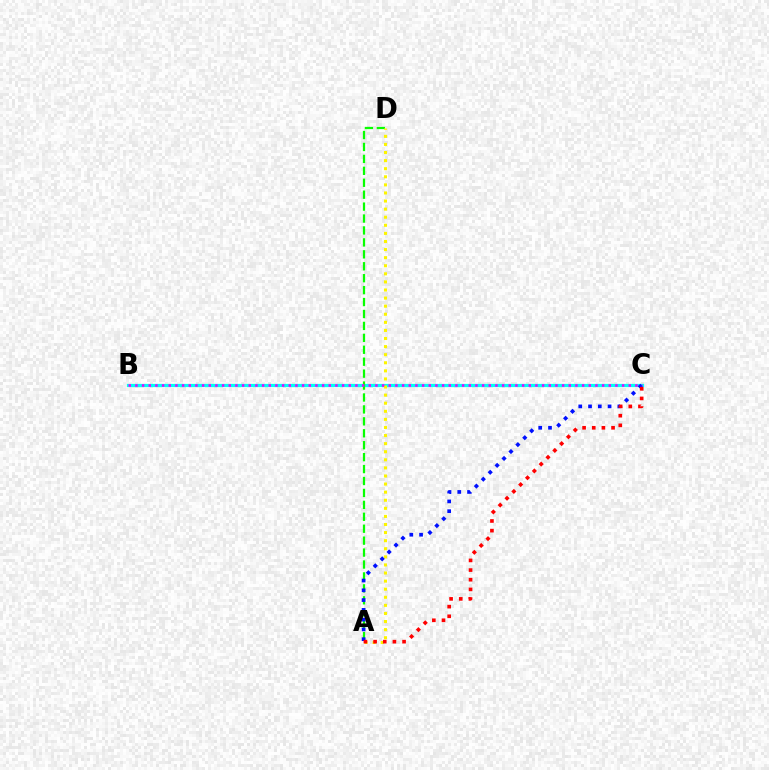{('B', 'C'): [{'color': '#00fff6', 'line_style': 'solid', 'thickness': 2.33}, {'color': '#ee00ff', 'line_style': 'dotted', 'thickness': 1.81}], ('A', 'D'): [{'color': '#08ff00', 'line_style': 'dashed', 'thickness': 1.62}, {'color': '#fcf500', 'line_style': 'dotted', 'thickness': 2.2}], ('A', 'C'): [{'color': '#0010ff', 'line_style': 'dotted', 'thickness': 2.66}, {'color': '#ff0000', 'line_style': 'dotted', 'thickness': 2.62}]}